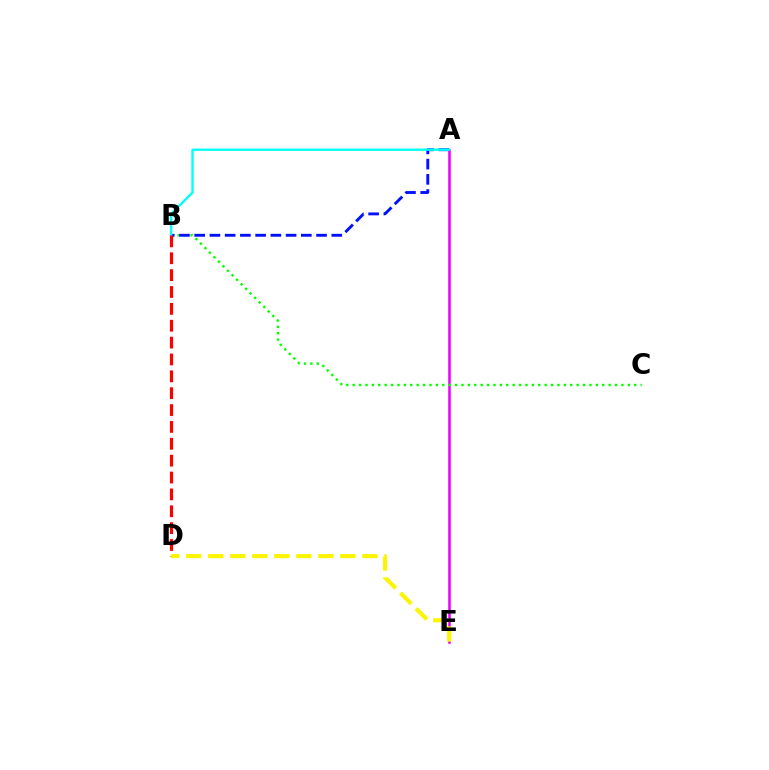{('A', 'E'): [{'color': '#ee00ff', 'line_style': 'solid', 'thickness': 1.85}], ('B', 'C'): [{'color': '#08ff00', 'line_style': 'dotted', 'thickness': 1.74}], ('A', 'B'): [{'color': '#0010ff', 'line_style': 'dashed', 'thickness': 2.07}, {'color': '#00fff6', 'line_style': 'solid', 'thickness': 1.7}], ('B', 'D'): [{'color': '#ff0000', 'line_style': 'dashed', 'thickness': 2.29}], ('D', 'E'): [{'color': '#fcf500', 'line_style': 'dashed', 'thickness': 2.99}]}